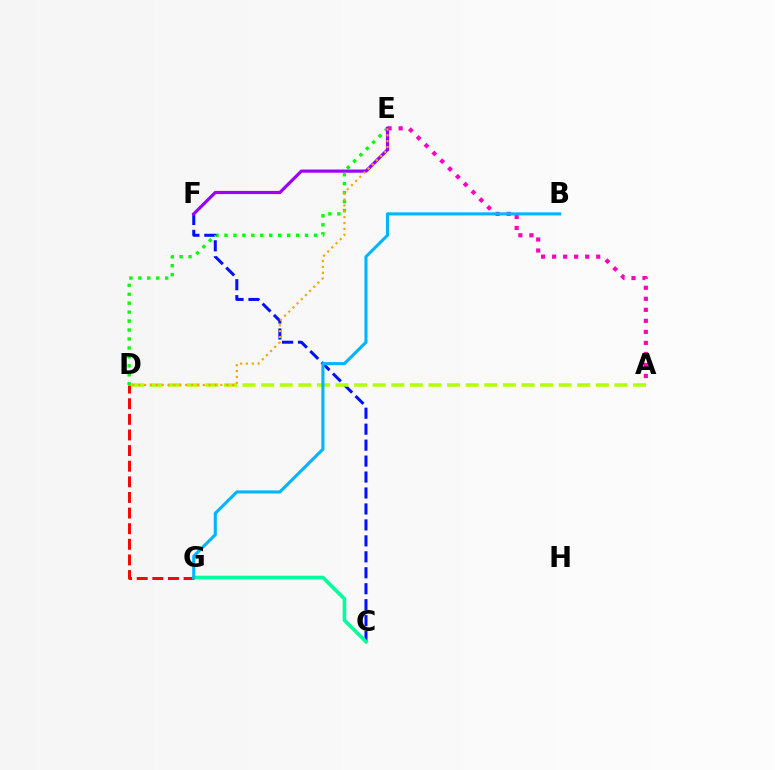{('D', 'E'): [{'color': '#08ff00', 'line_style': 'dotted', 'thickness': 2.43}, {'color': '#ffa500', 'line_style': 'dotted', 'thickness': 1.59}], ('A', 'E'): [{'color': '#ff00bd', 'line_style': 'dotted', 'thickness': 3.0}], ('D', 'G'): [{'color': '#ff0000', 'line_style': 'dashed', 'thickness': 2.12}], ('C', 'F'): [{'color': '#0010ff', 'line_style': 'dashed', 'thickness': 2.17}], ('E', 'F'): [{'color': '#9b00ff', 'line_style': 'solid', 'thickness': 2.28}], ('A', 'D'): [{'color': '#b3ff00', 'line_style': 'dashed', 'thickness': 2.53}], ('C', 'G'): [{'color': '#00ff9d', 'line_style': 'solid', 'thickness': 2.61}], ('B', 'G'): [{'color': '#00b5ff', 'line_style': 'solid', 'thickness': 2.21}]}